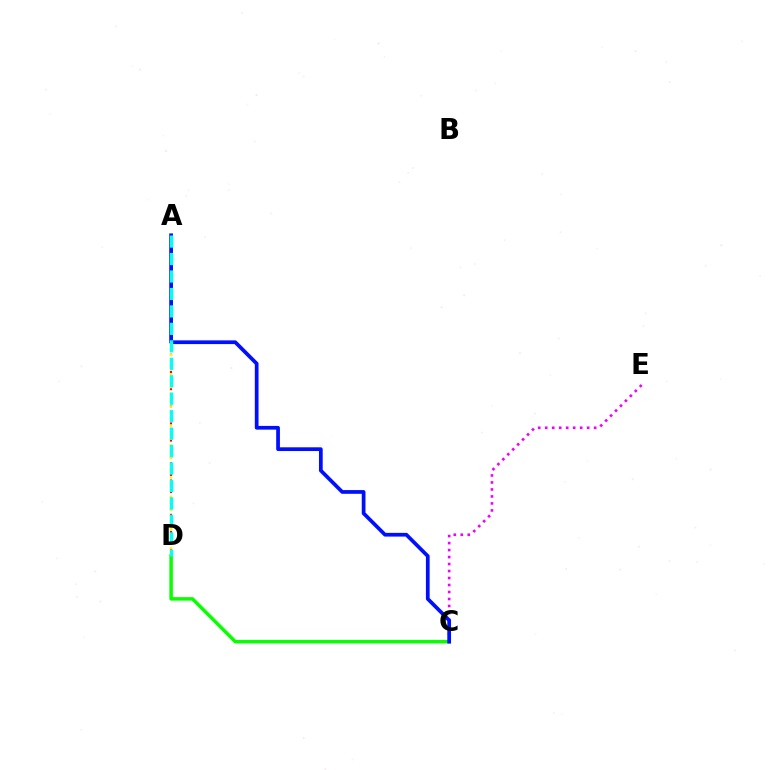{('A', 'D'): [{'color': '#ff0000', 'line_style': 'dotted', 'thickness': 1.55}, {'color': '#fcf500', 'line_style': 'dotted', 'thickness': 1.75}, {'color': '#00fff6', 'line_style': 'dashed', 'thickness': 2.37}], ('C', 'E'): [{'color': '#ee00ff', 'line_style': 'dotted', 'thickness': 1.9}], ('C', 'D'): [{'color': '#08ff00', 'line_style': 'solid', 'thickness': 2.5}], ('A', 'C'): [{'color': '#0010ff', 'line_style': 'solid', 'thickness': 2.69}]}